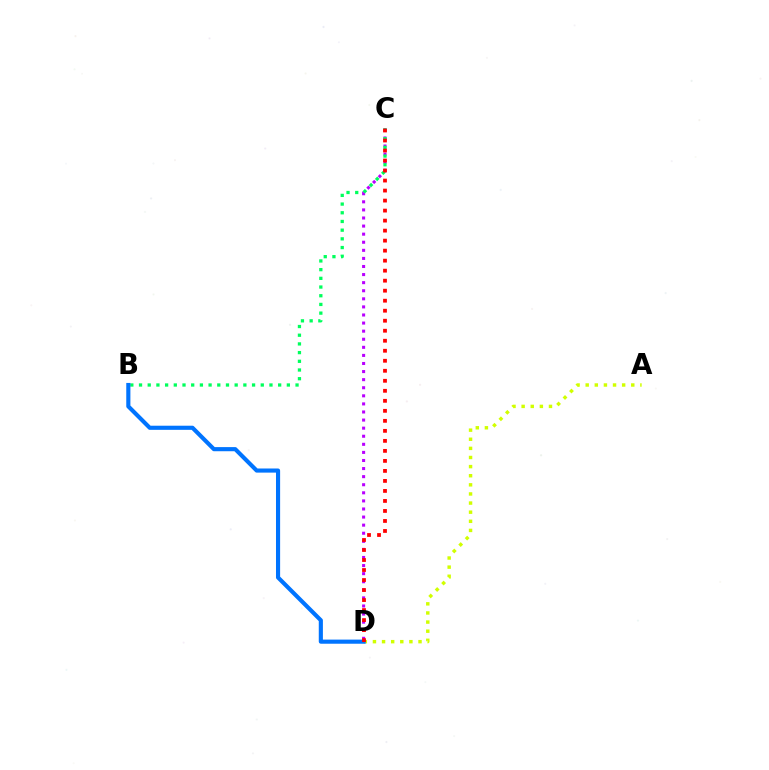{('C', 'D'): [{'color': '#b900ff', 'line_style': 'dotted', 'thickness': 2.2}, {'color': '#ff0000', 'line_style': 'dotted', 'thickness': 2.72}], ('B', 'C'): [{'color': '#00ff5c', 'line_style': 'dotted', 'thickness': 2.36}], ('A', 'D'): [{'color': '#d1ff00', 'line_style': 'dotted', 'thickness': 2.48}], ('B', 'D'): [{'color': '#0074ff', 'line_style': 'solid', 'thickness': 2.97}]}